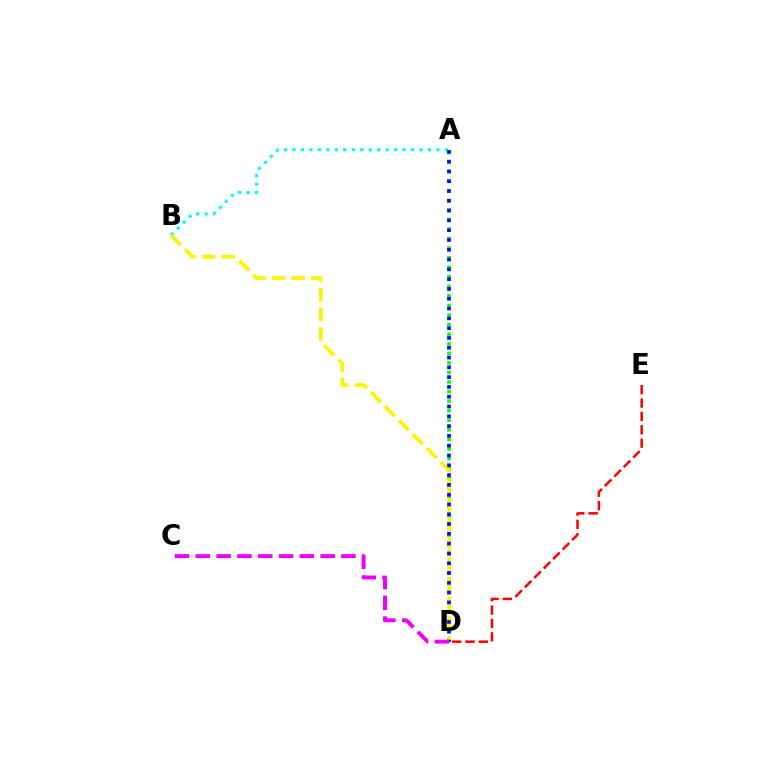{('A', 'D'): [{'color': '#08ff00', 'line_style': 'dotted', 'thickness': 2.6}, {'color': '#0010ff', 'line_style': 'dotted', 'thickness': 2.66}], ('A', 'B'): [{'color': '#00fff6', 'line_style': 'dotted', 'thickness': 2.3}], ('B', 'D'): [{'color': '#fcf500', 'line_style': 'dashed', 'thickness': 2.68}], ('C', 'D'): [{'color': '#ee00ff', 'line_style': 'dashed', 'thickness': 2.83}], ('D', 'E'): [{'color': '#ff0000', 'line_style': 'dashed', 'thickness': 1.82}]}